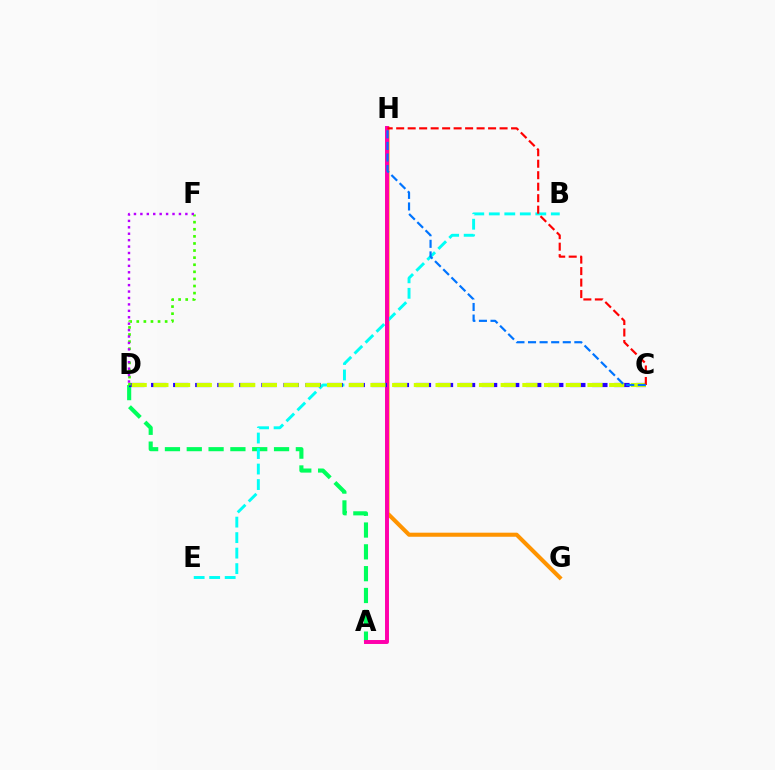{('A', 'D'): [{'color': '#00ff5c', 'line_style': 'dashed', 'thickness': 2.96}], ('G', 'H'): [{'color': '#ff9400', 'line_style': 'solid', 'thickness': 2.93}], ('B', 'E'): [{'color': '#00fff6', 'line_style': 'dashed', 'thickness': 2.11}], ('A', 'H'): [{'color': '#ff00ac', 'line_style': 'solid', 'thickness': 2.85}], ('C', 'D'): [{'color': '#2500ff', 'line_style': 'dashed', 'thickness': 3.0}, {'color': '#d1ff00', 'line_style': 'dashed', 'thickness': 2.95}], ('D', 'F'): [{'color': '#3dff00', 'line_style': 'dotted', 'thickness': 1.93}, {'color': '#b900ff', 'line_style': 'dotted', 'thickness': 1.75}], ('C', 'H'): [{'color': '#ff0000', 'line_style': 'dashed', 'thickness': 1.56}, {'color': '#0074ff', 'line_style': 'dashed', 'thickness': 1.57}]}